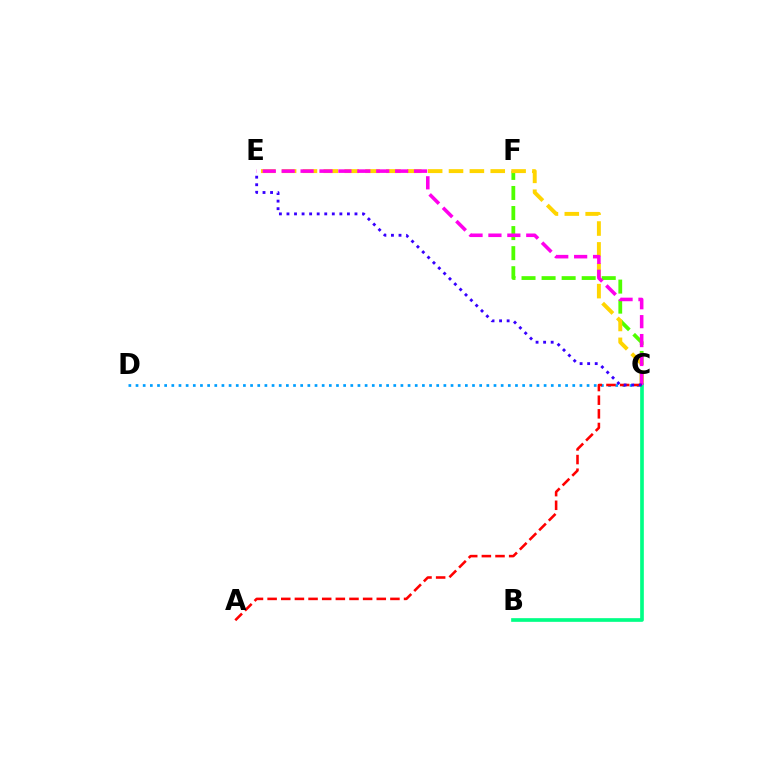{('C', 'D'): [{'color': '#009eff', 'line_style': 'dotted', 'thickness': 1.95}], ('C', 'F'): [{'color': '#4fff00', 'line_style': 'dashed', 'thickness': 2.72}], ('C', 'E'): [{'color': '#ffd500', 'line_style': 'dashed', 'thickness': 2.83}, {'color': '#ff00ed', 'line_style': 'dashed', 'thickness': 2.57}, {'color': '#3700ff', 'line_style': 'dotted', 'thickness': 2.05}], ('B', 'C'): [{'color': '#00ff86', 'line_style': 'solid', 'thickness': 2.64}], ('A', 'C'): [{'color': '#ff0000', 'line_style': 'dashed', 'thickness': 1.85}]}